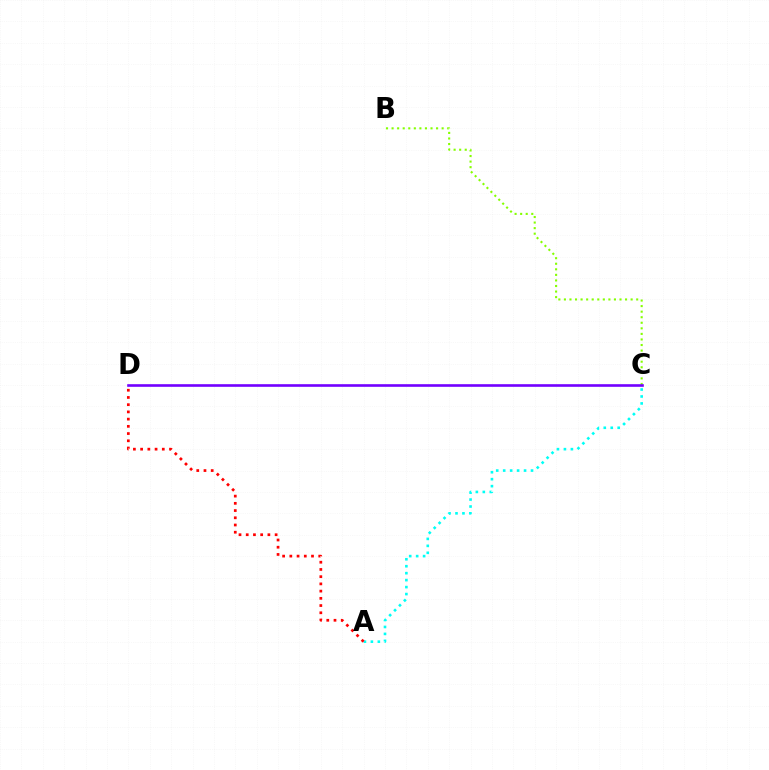{('A', 'C'): [{'color': '#00fff6', 'line_style': 'dotted', 'thickness': 1.89}], ('A', 'D'): [{'color': '#ff0000', 'line_style': 'dotted', 'thickness': 1.96}], ('B', 'C'): [{'color': '#84ff00', 'line_style': 'dotted', 'thickness': 1.51}], ('C', 'D'): [{'color': '#7200ff', 'line_style': 'solid', 'thickness': 1.89}]}